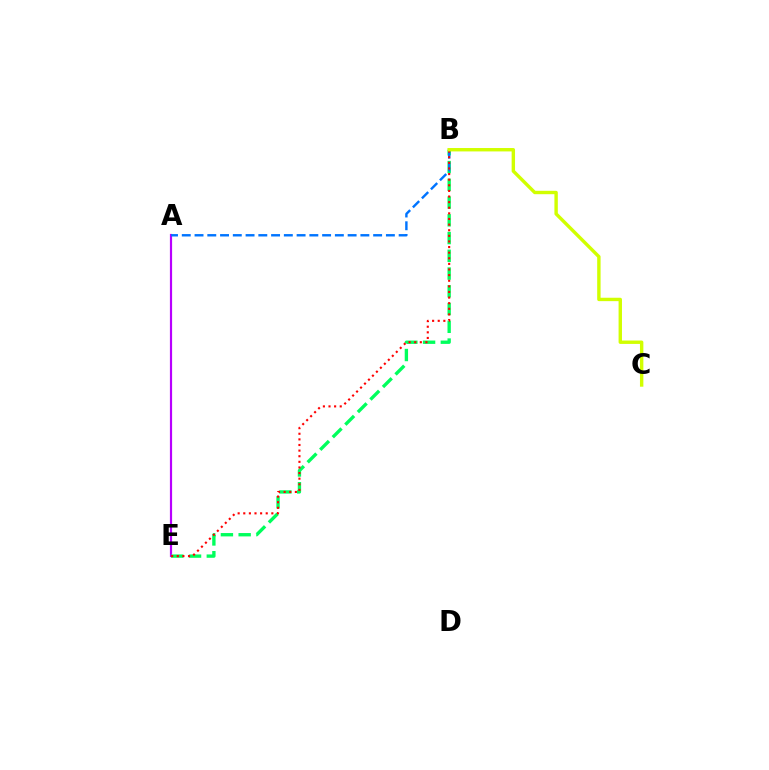{('A', 'E'): [{'color': '#b900ff', 'line_style': 'solid', 'thickness': 1.58}], ('B', 'E'): [{'color': '#00ff5c', 'line_style': 'dashed', 'thickness': 2.41}, {'color': '#ff0000', 'line_style': 'dotted', 'thickness': 1.53}], ('A', 'B'): [{'color': '#0074ff', 'line_style': 'dashed', 'thickness': 1.73}], ('B', 'C'): [{'color': '#d1ff00', 'line_style': 'solid', 'thickness': 2.45}]}